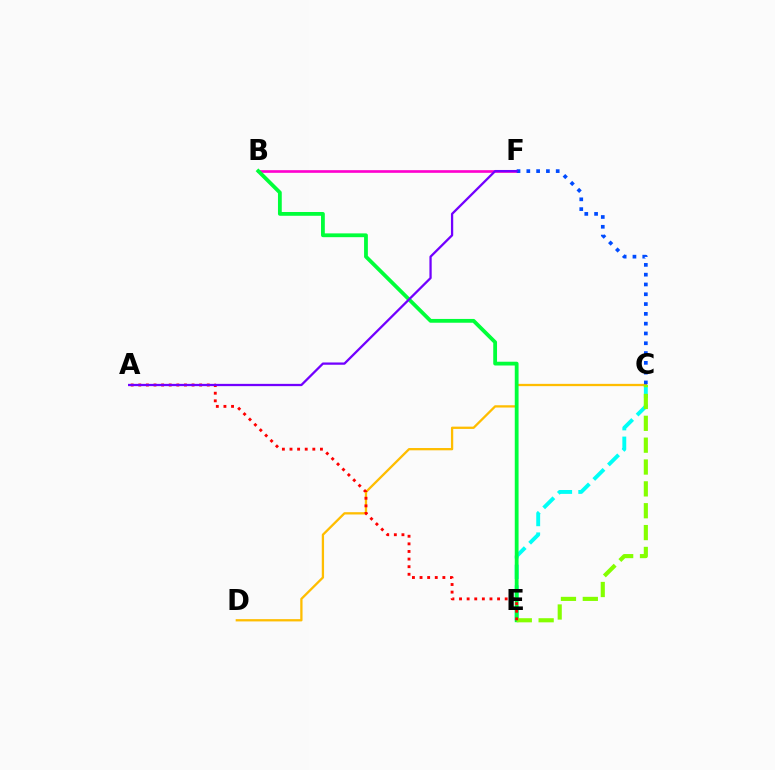{('C', 'D'): [{'color': '#ffbd00', 'line_style': 'solid', 'thickness': 1.65}], ('B', 'F'): [{'color': '#ff00cf', 'line_style': 'solid', 'thickness': 1.91}], ('C', 'E'): [{'color': '#00fff6', 'line_style': 'dashed', 'thickness': 2.8}, {'color': '#84ff00', 'line_style': 'dashed', 'thickness': 2.97}], ('C', 'F'): [{'color': '#004bff', 'line_style': 'dotted', 'thickness': 2.66}], ('B', 'E'): [{'color': '#00ff39', 'line_style': 'solid', 'thickness': 2.73}], ('A', 'E'): [{'color': '#ff0000', 'line_style': 'dotted', 'thickness': 2.07}], ('A', 'F'): [{'color': '#7200ff', 'line_style': 'solid', 'thickness': 1.64}]}